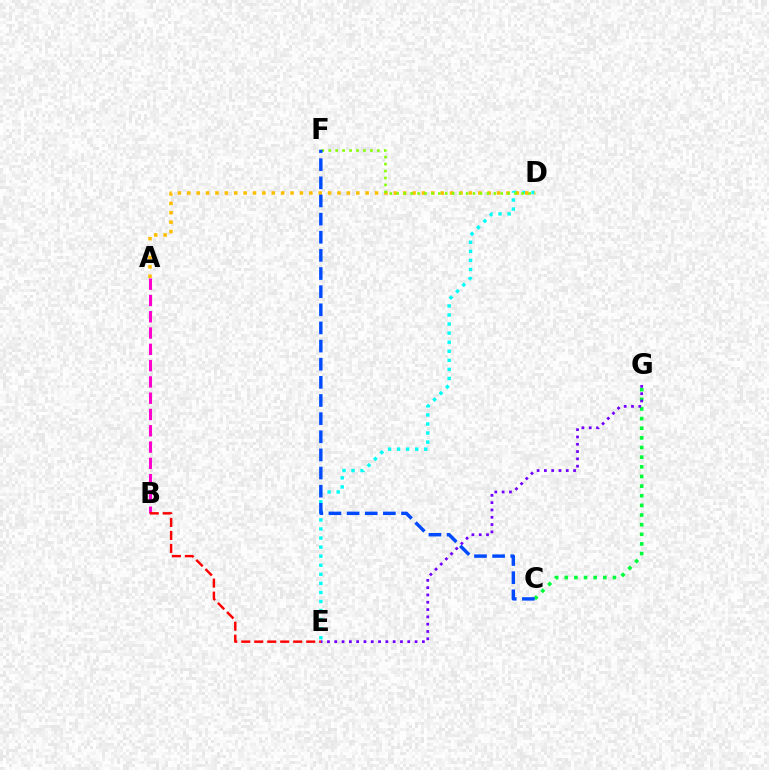{('D', 'E'): [{'color': '#00fff6', 'line_style': 'dotted', 'thickness': 2.46}], ('A', 'D'): [{'color': '#ffbd00', 'line_style': 'dotted', 'thickness': 2.55}], ('D', 'F'): [{'color': '#84ff00', 'line_style': 'dotted', 'thickness': 1.88}], ('C', 'G'): [{'color': '#00ff39', 'line_style': 'dotted', 'thickness': 2.62}], ('E', 'G'): [{'color': '#7200ff', 'line_style': 'dotted', 'thickness': 1.98}], ('A', 'B'): [{'color': '#ff00cf', 'line_style': 'dashed', 'thickness': 2.21}], ('B', 'E'): [{'color': '#ff0000', 'line_style': 'dashed', 'thickness': 1.76}], ('C', 'F'): [{'color': '#004bff', 'line_style': 'dashed', 'thickness': 2.46}]}